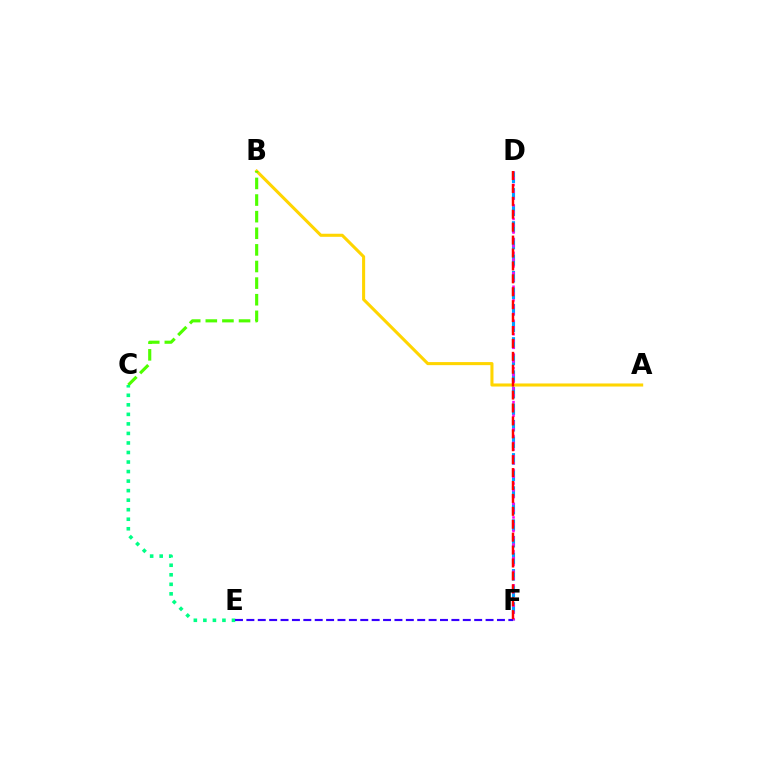{('D', 'F'): [{'color': '#009eff', 'line_style': 'dashed', 'thickness': 2.25}, {'color': '#ff00ed', 'line_style': 'dotted', 'thickness': 1.84}, {'color': '#ff0000', 'line_style': 'dashed', 'thickness': 1.75}], ('A', 'B'): [{'color': '#ffd500', 'line_style': 'solid', 'thickness': 2.21}], ('B', 'C'): [{'color': '#4fff00', 'line_style': 'dashed', 'thickness': 2.26}], ('C', 'E'): [{'color': '#00ff86', 'line_style': 'dotted', 'thickness': 2.59}], ('E', 'F'): [{'color': '#3700ff', 'line_style': 'dashed', 'thickness': 1.55}]}